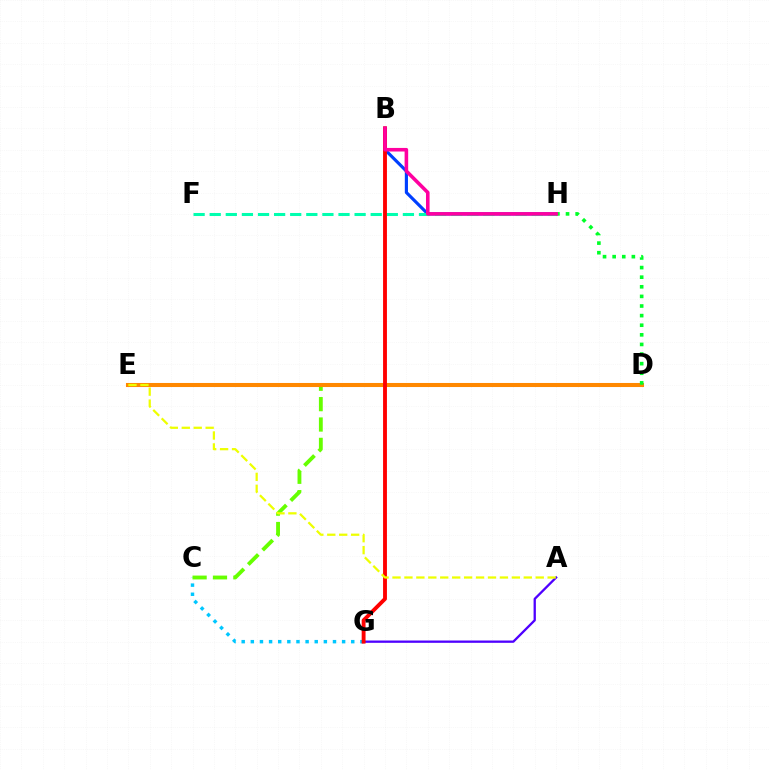{('D', 'E'): [{'color': '#d600ff', 'line_style': 'dashed', 'thickness': 1.72}, {'color': '#ff8800', 'line_style': 'solid', 'thickness': 2.92}], ('B', 'H'): [{'color': '#003fff', 'line_style': 'solid', 'thickness': 2.27}, {'color': '#ff00a0', 'line_style': 'solid', 'thickness': 2.58}], ('C', 'G'): [{'color': '#00c7ff', 'line_style': 'dotted', 'thickness': 2.48}], ('A', 'G'): [{'color': '#4f00ff', 'line_style': 'solid', 'thickness': 1.66}], ('C', 'D'): [{'color': '#66ff00', 'line_style': 'dashed', 'thickness': 2.77}], ('F', 'H'): [{'color': '#00ffaf', 'line_style': 'dashed', 'thickness': 2.19}], ('B', 'G'): [{'color': '#ff0000', 'line_style': 'solid', 'thickness': 2.78}], ('D', 'H'): [{'color': '#00ff27', 'line_style': 'dotted', 'thickness': 2.61}], ('A', 'E'): [{'color': '#eeff00', 'line_style': 'dashed', 'thickness': 1.62}]}